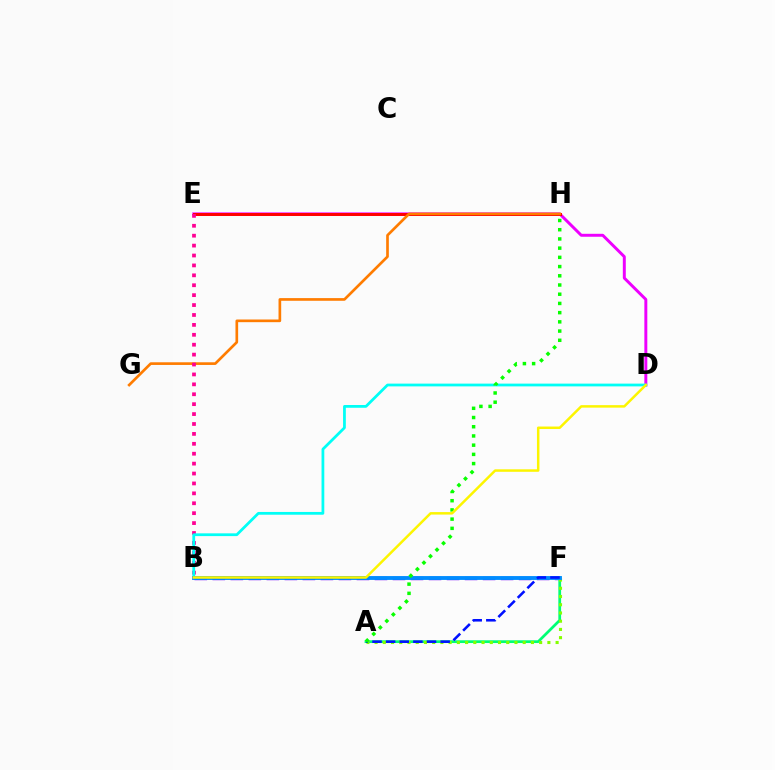{('B', 'F'): [{'color': '#7200ff', 'line_style': 'dashed', 'thickness': 2.45}, {'color': '#008cff', 'line_style': 'solid', 'thickness': 2.78}], ('A', 'F'): [{'color': '#00ff74', 'line_style': 'solid', 'thickness': 1.98}, {'color': '#84ff00', 'line_style': 'dotted', 'thickness': 2.24}, {'color': '#0010ff', 'line_style': 'dashed', 'thickness': 1.85}], ('D', 'E'): [{'color': '#ee00ff', 'line_style': 'solid', 'thickness': 2.13}], ('E', 'H'): [{'color': '#ff0000', 'line_style': 'solid', 'thickness': 2.14}], ('G', 'H'): [{'color': '#ff7c00', 'line_style': 'solid', 'thickness': 1.92}], ('B', 'E'): [{'color': '#ff0094', 'line_style': 'dotted', 'thickness': 2.69}], ('B', 'D'): [{'color': '#00fff6', 'line_style': 'solid', 'thickness': 1.99}, {'color': '#fcf500', 'line_style': 'solid', 'thickness': 1.8}], ('A', 'H'): [{'color': '#08ff00', 'line_style': 'dotted', 'thickness': 2.5}]}